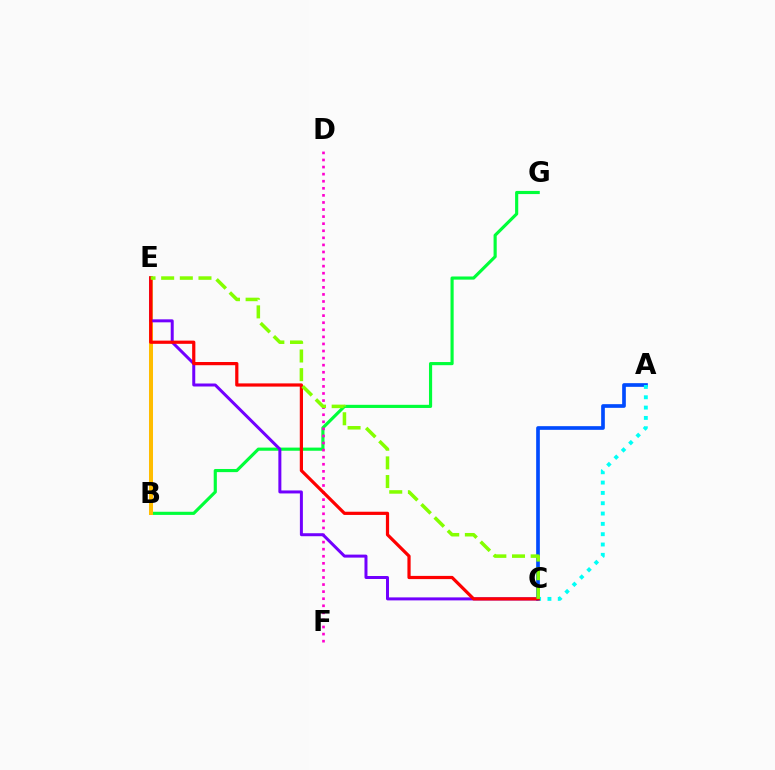{('A', 'C'): [{'color': '#004bff', 'line_style': 'solid', 'thickness': 2.64}, {'color': '#00fff6', 'line_style': 'dotted', 'thickness': 2.8}], ('B', 'G'): [{'color': '#00ff39', 'line_style': 'solid', 'thickness': 2.27}], ('D', 'F'): [{'color': '#ff00cf', 'line_style': 'dotted', 'thickness': 1.92}], ('B', 'E'): [{'color': '#ffbd00', 'line_style': 'solid', 'thickness': 2.89}], ('C', 'E'): [{'color': '#7200ff', 'line_style': 'solid', 'thickness': 2.15}, {'color': '#ff0000', 'line_style': 'solid', 'thickness': 2.31}, {'color': '#84ff00', 'line_style': 'dashed', 'thickness': 2.53}]}